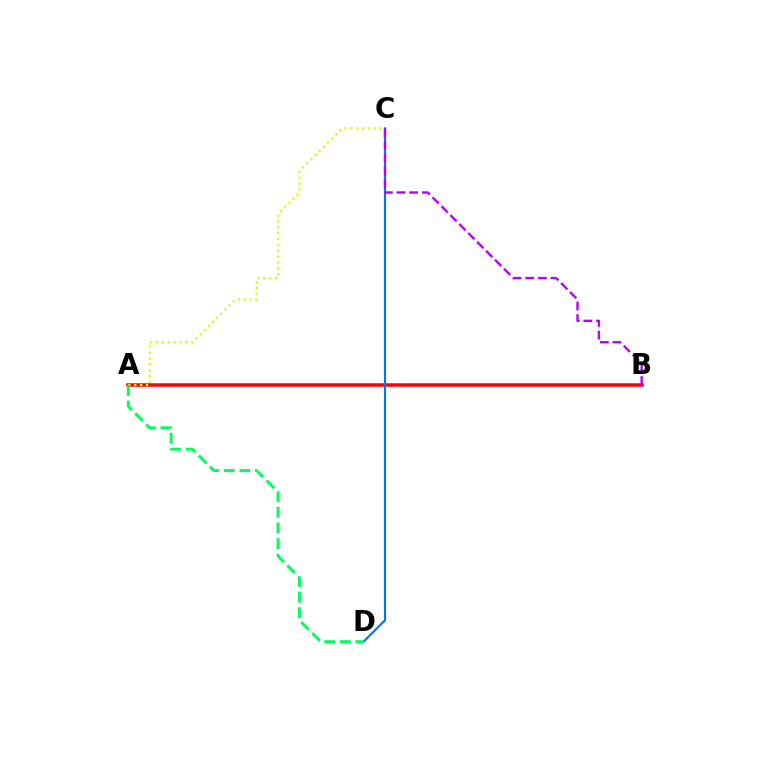{('A', 'B'): [{'color': '#ff0000', 'line_style': 'solid', 'thickness': 2.53}], ('A', 'C'): [{'color': '#d1ff00', 'line_style': 'dotted', 'thickness': 1.59}], ('C', 'D'): [{'color': '#0074ff', 'line_style': 'solid', 'thickness': 1.54}], ('B', 'C'): [{'color': '#b900ff', 'line_style': 'dashed', 'thickness': 1.72}], ('A', 'D'): [{'color': '#00ff5c', 'line_style': 'dashed', 'thickness': 2.12}]}